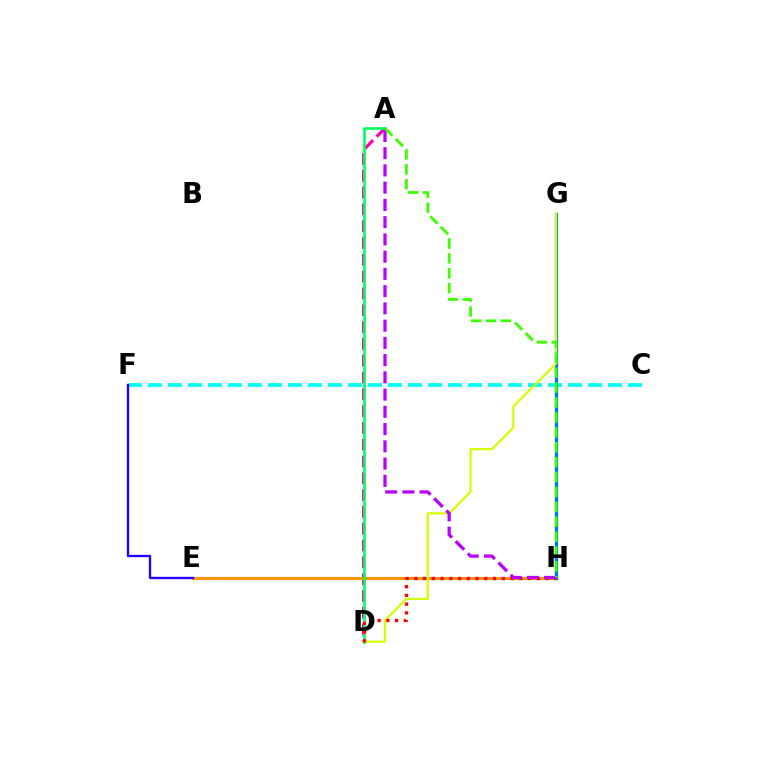{('A', 'D'): [{'color': '#ff00ac', 'line_style': 'dashed', 'thickness': 2.28}, {'color': '#00ff5c', 'line_style': 'solid', 'thickness': 1.87}], ('C', 'F'): [{'color': '#00fff6', 'line_style': 'dashed', 'thickness': 2.72}], ('E', 'H'): [{'color': '#ff9400', 'line_style': 'solid', 'thickness': 2.22}], ('G', 'H'): [{'color': '#0074ff', 'line_style': 'solid', 'thickness': 2.33}], ('D', 'G'): [{'color': '#d1ff00', 'line_style': 'solid', 'thickness': 1.57}], ('E', 'F'): [{'color': '#2500ff', 'line_style': 'solid', 'thickness': 1.7}], ('D', 'H'): [{'color': '#ff0000', 'line_style': 'dotted', 'thickness': 2.38}], ('A', 'H'): [{'color': '#b900ff', 'line_style': 'dashed', 'thickness': 2.34}, {'color': '#3dff00', 'line_style': 'dashed', 'thickness': 2.03}]}